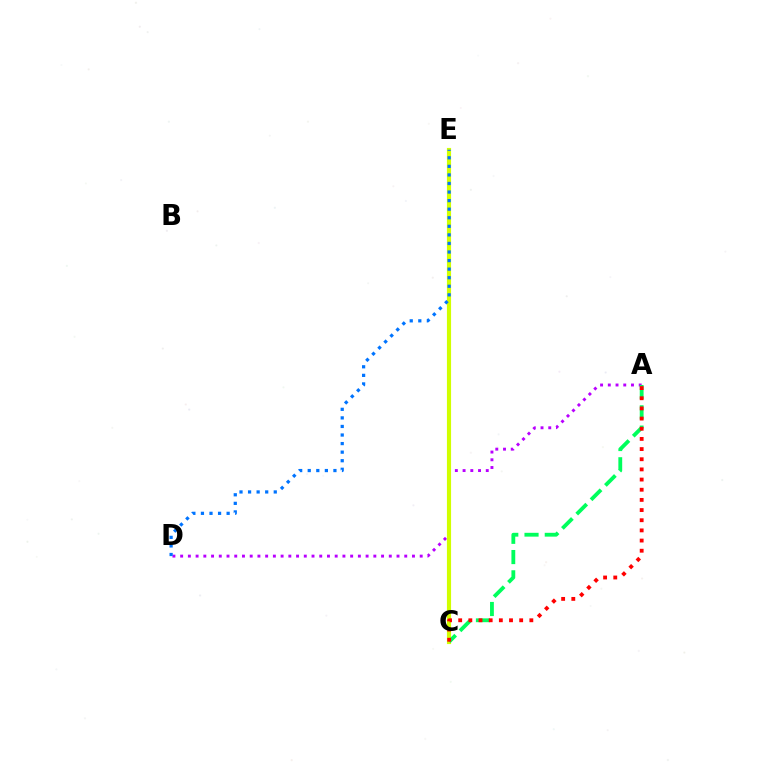{('A', 'D'): [{'color': '#b900ff', 'line_style': 'dotted', 'thickness': 2.1}], ('C', 'E'): [{'color': '#d1ff00', 'line_style': 'solid', 'thickness': 2.98}], ('A', 'C'): [{'color': '#00ff5c', 'line_style': 'dashed', 'thickness': 2.75}, {'color': '#ff0000', 'line_style': 'dotted', 'thickness': 2.76}], ('D', 'E'): [{'color': '#0074ff', 'line_style': 'dotted', 'thickness': 2.33}]}